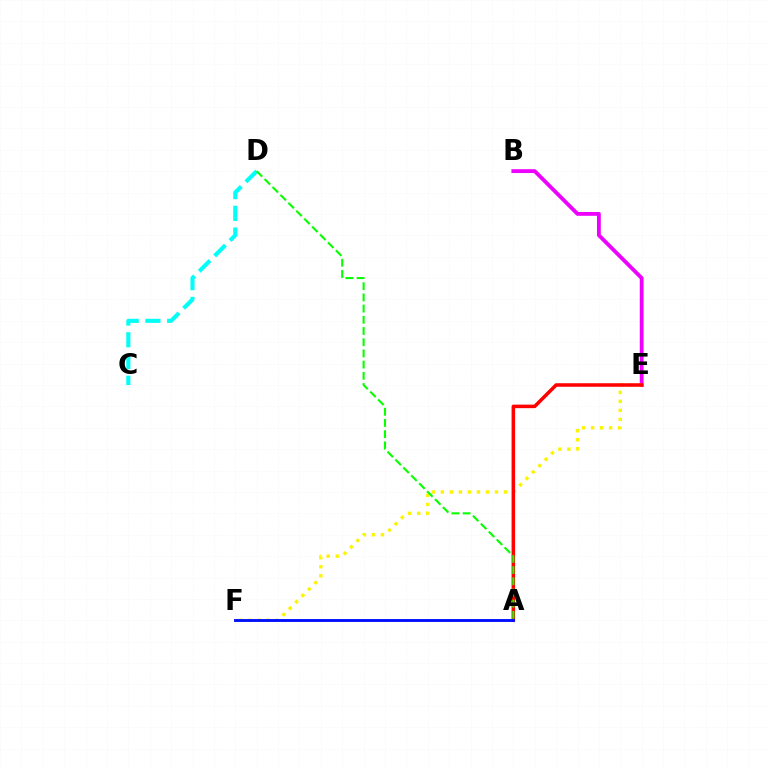{('B', 'E'): [{'color': '#ee00ff', 'line_style': 'solid', 'thickness': 2.76}], ('E', 'F'): [{'color': '#fcf500', 'line_style': 'dotted', 'thickness': 2.45}], ('C', 'D'): [{'color': '#00fff6', 'line_style': 'dashed', 'thickness': 2.95}], ('A', 'E'): [{'color': '#ff0000', 'line_style': 'solid', 'thickness': 2.54}], ('A', 'D'): [{'color': '#08ff00', 'line_style': 'dashed', 'thickness': 1.52}], ('A', 'F'): [{'color': '#0010ff', 'line_style': 'solid', 'thickness': 2.08}]}